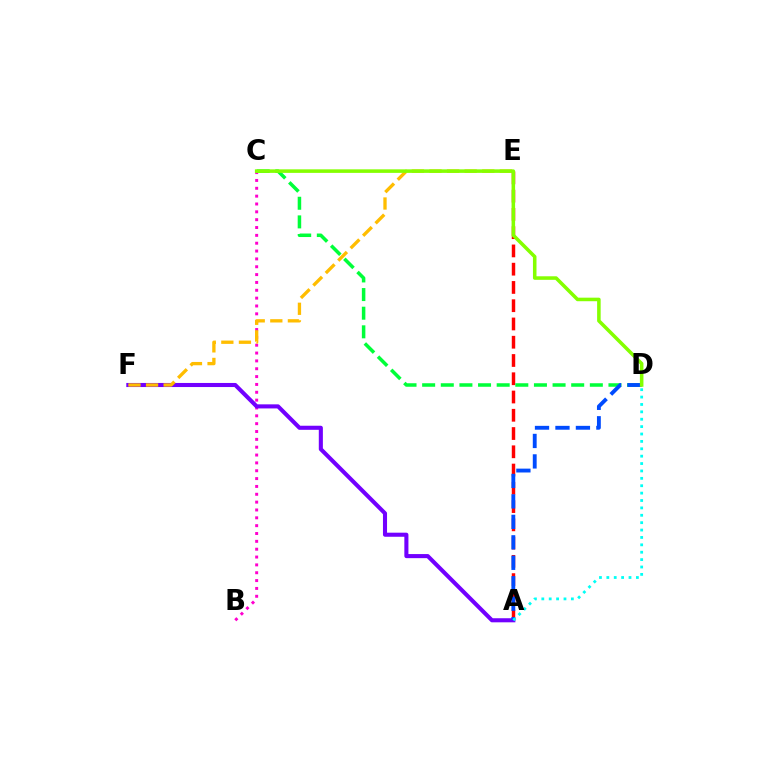{('B', 'C'): [{'color': '#ff00cf', 'line_style': 'dotted', 'thickness': 2.13}], ('A', 'E'): [{'color': '#ff0000', 'line_style': 'dashed', 'thickness': 2.48}], ('A', 'F'): [{'color': '#7200ff', 'line_style': 'solid', 'thickness': 2.94}], ('E', 'F'): [{'color': '#ffbd00', 'line_style': 'dashed', 'thickness': 2.39}], ('C', 'D'): [{'color': '#00ff39', 'line_style': 'dashed', 'thickness': 2.53}, {'color': '#84ff00', 'line_style': 'solid', 'thickness': 2.55}], ('A', 'D'): [{'color': '#004bff', 'line_style': 'dashed', 'thickness': 2.78}, {'color': '#00fff6', 'line_style': 'dotted', 'thickness': 2.01}]}